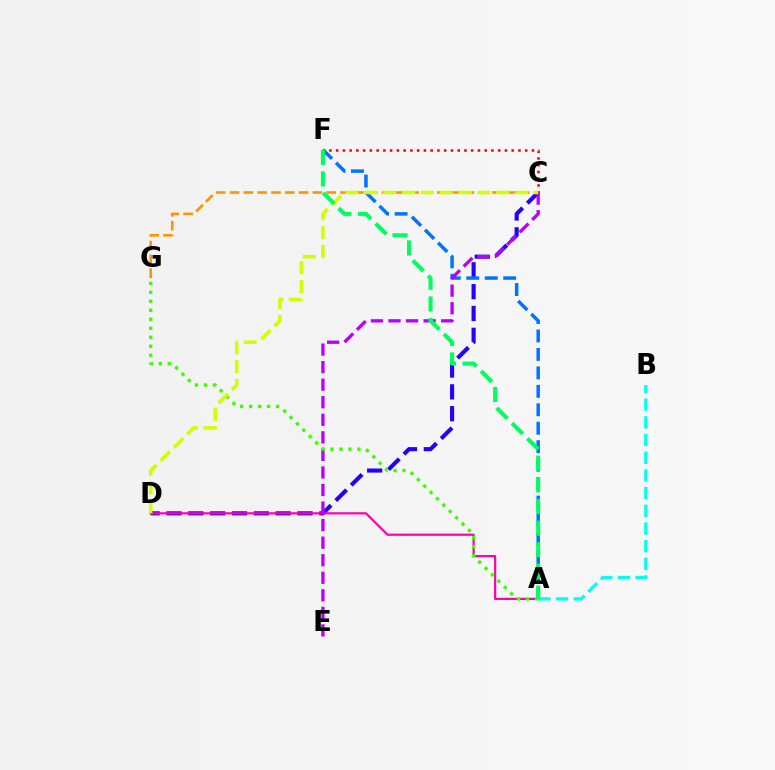{('C', 'D'): [{'color': '#2500ff', 'line_style': 'dashed', 'thickness': 2.97}, {'color': '#d1ff00', 'line_style': 'dashed', 'thickness': 2.56}], ('A', 'F'): [{'color': '#0074ff', 'line_style': 'dashed', 'thickness': 2.51}, {'color': '#00ff5c', 'line_style': 'dashed', 'thickness': 2.94}], ('C', 'F'): [{'color': '#ff0000', 'line_style': 'dotted', 'thickness': 1.83}], ('C', 'G'): [{'color': '#ff9400', 'line_style': 'dashed', 'thickness': 1.88}], ('A', 'D'): [{'color': '#ff00ac', 'line_style': 'solid', 'thickness': 1.59}], ('C', 'E'): [{'color': '#b900ff', 'line_style': 'dashed', 'thickness': 2.38}], ('A', 'B'): [{'color': '#00fff6', 'line_style': 'dashed', 'thickness': 2.4}], ('A', 'G'): [{'color': '#3dff00', 'line_style': 'dotted', 'thickness': 2.44}]}